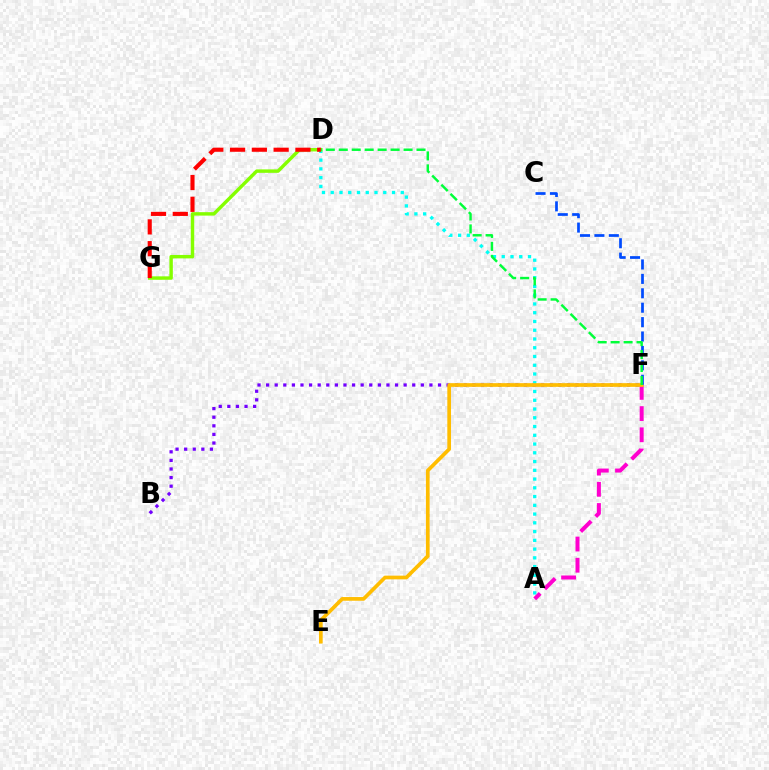{('B', 'F'): [{'color': '#7200ff', 'line_style': 'dotted', 'thickness': 2.34}], ('A', 'D'): [{'color': '#00fff6', 'line_style': 'dotted', 'thickness': 2.38}], ('A', 'F'): [{'color': '#ff00cf', 'line_style': 'dashed', 'thickness': 2.88}], ('D', 'G'): [{'color': '#84ff00', 'line_style': 'solid', 'thickness': 2.47}, {'color': '#ff0000', 'line_style': 'dashed', 'thickness': 2.96}], ('E', 'F'): [{'color': '#ffbd00', 'line_style': 'solid', 'thickness': 2.67}], ('C', 'F'): [{'color': '#004bff', 'line_style': 'dashed', 'thickness': 1.96}], ('D', 'F'): [{'color': '#00ff39', 'line_style': 'dashed', 'thickness': 1.76}]}